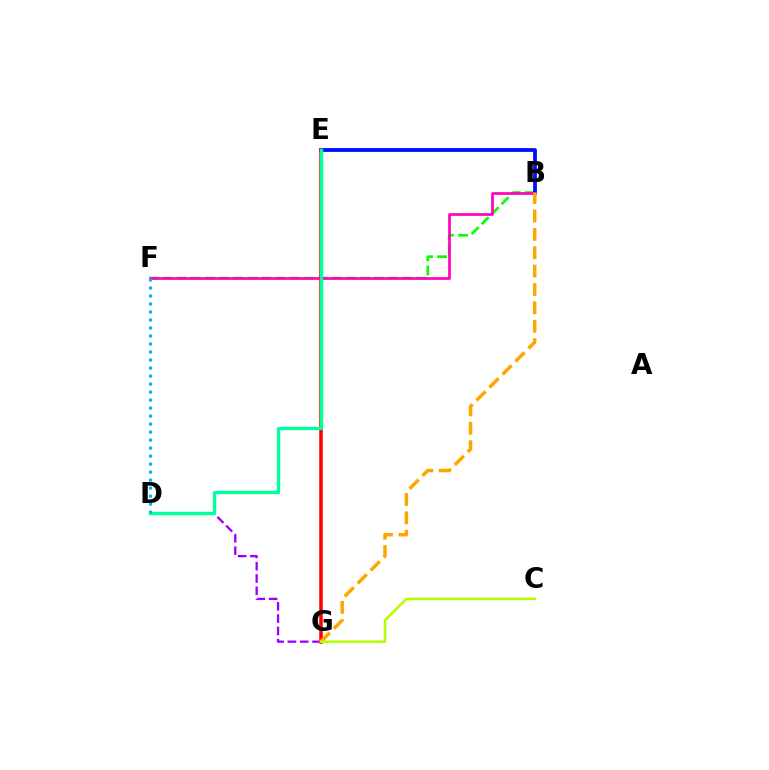{('B', 'F'): [{'color': '#08ff00', 'line_style': 'dashed', 'thickness': 1.91}, {'color': '#ff00bd', 'line_style': 'solid', 'thickness': 1.93}], ('B', 'E'): [{'color': '#0010ff', 'line_style': 'solid', 'thickness': 2.74}], ('D', 'G'): [{'color': '#9b00ff', 'line_style': 'dashed', 'thickness': 1.67}], ('E', 'G'): [{'color': '#ff0000', 'line_style': 'solid', 'thickness': 2.53}], ('D', 'E'): [{'color': '#00ff9d', 'line_style': 'solid', 'thickness': 2.42}], ('D', 'F'): [{'color': '#00b5ff', 'line_style': 'dotted', 'thickness': 2.17}], ('B', 'G'): [{'color': '#ffa500', 'line_style': 'dashed', 'thickness': 2.5}], ('C', 'G'): [{'color': '#b3ff00', 'line_style': 'solid', 'thickness': 1.85}]}